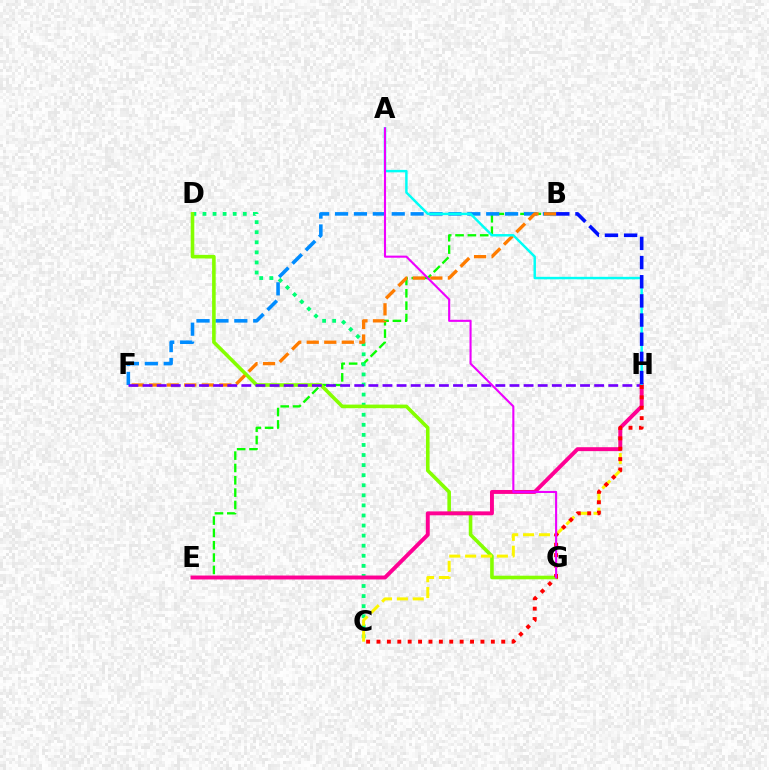{('B', 'E'): [{'color': '#08ff00', 'line_style': 'dashed', 'thickness': 1.68}], ('B', 'F'): [{'color': '#008cff', 'line_style': 'dashed', 'thickness': 2.57}, {'color': '#ff7c00', 'line_style': 'dashed', 'thickness': 2.38}], ('C', 'D'): [{'color': '#00ff74', 'line_style': 'dotted', 'thickness': 2.74}], ('D', 'G'): [{'color': '#84ff00', 'line_style': 'solid', 'thickness': 2.59}], ('F', 'H'): [{'color': '#7200ff', 'line_style': 'dashed', 'thickness': 1.92}], ('C', 'H'): [{'color': '#fcf500', 'line_style': 'dashed', 'thickness': 2.16}, {'color': '#ff0000', 'line_style': 'dotted', 'thickness': 2.82}], ('E', 'H'): [{'color': '#ff0094', 'line_style': 'solid', 'thickness': 2.83}], ('A', 'H'): [{'color': '#00fff6', 'line_style': 'solid', 'thickness': 1.77}], ('A', 'G'): [{'color': '#ee00ff', 'line_style': 'solid', 'thickness': 1.51}], ('B', 'H'): [{'color': '#0010ff', 'line_style': 'dashed', 'thickness': 2.6}]}